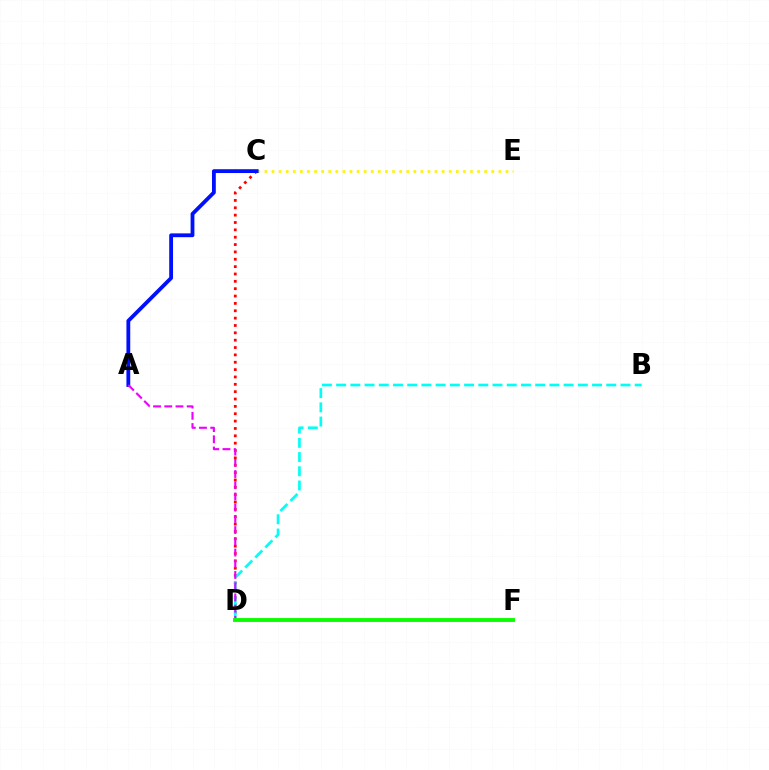{('C', 'D'): [{'color': '#ff0000', 'line_style': 'dotted', 'thickness': 2.0}], ('B', 'D'): [{'color': '#00fff6', 'line_style': 'dashed', 'thickness': 1.93}], ('C', 'E'): [{'color': '#fcf500', 'line_style': 'dotted', 'thickness': 1.93}], ('A', 'C'): [{'color': '#0010ff', 'line_style': 'solid', 'thickness': 2.75}], ('A', 'D'): [{'color': '#ee00ff', 'line_style': 'dashed', 'thickness': 1.52}], ('D', 'F'): [{'color': '#08ff00', 'line_style': 'solid', 'thickness': 2.79}]}